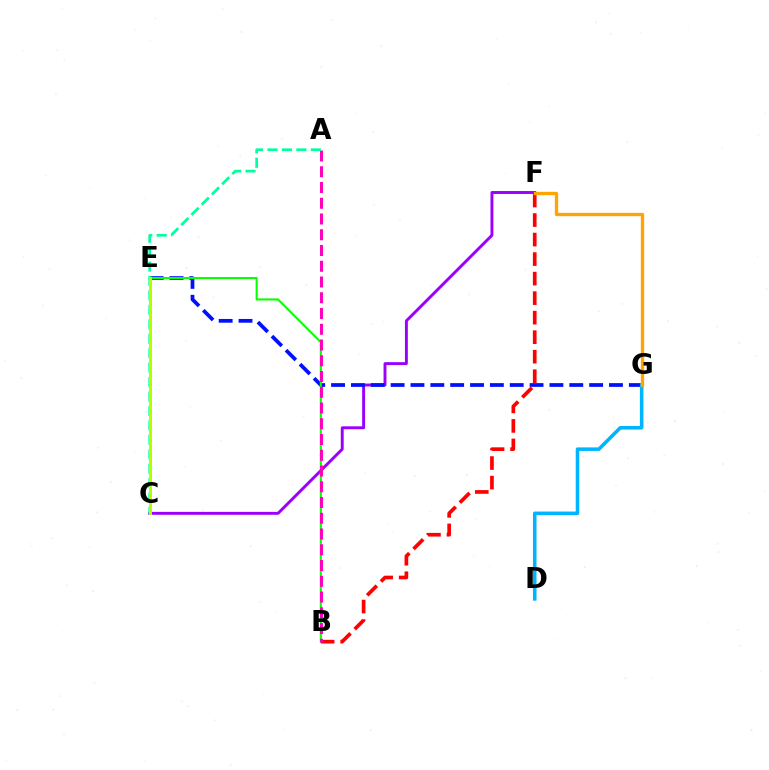{('C', 'F'): [{'color': '#9b00ff', 'line_style': 'solid', 'thickness': 2.1}], ('E', 'G'): [{'color': '#0010ff', 'line_style': 'dashed', 'thickness': 2.7}], ('B', 'E'): [{'color': '#08ff00', 'line_style': 'solid', 'thickness': 1.5}], ('D', 'G'): [{'color': '#00b5ff', 'line_style': 'solid', 'thickness': 2.56}], ('B', 'F'): [{'color': '#ff0000', 'line_style': 'dashed', 'thickness': 2.65}], ('A', 'B'): [{'color': '#ff00bd', 'line_style': 'dashed', 'thickness': 2.14}], ('A', 'C'): [{'color': '#00ff9d', 'line_style': 'dashed', 'thickness': 1.96}], ('C', 'E'): [{'color': '#b3ff00', 'line_style': 'solid', 'thickness': 2.15}], ('F', 'G'): [{'color': '#ffa500', 'line_style': 'solid', 'thickness': 2.39}]}